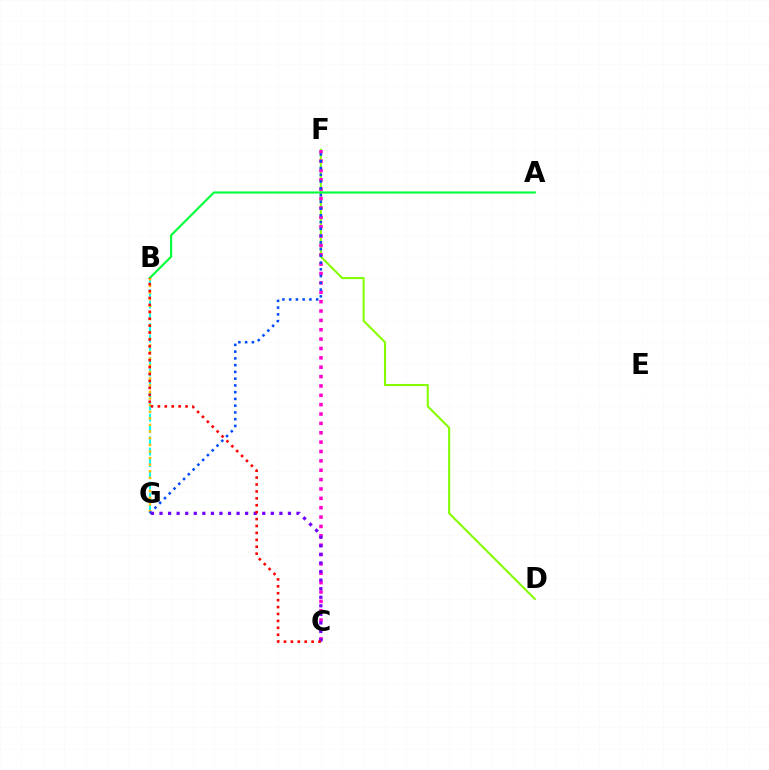{('D', 'F'): [{'color': '#84ff00', 'line_style': 'solid', 'thickness': 1.5}], ('C', 'F'): [{'color': '#ff00cf', 'line_style': 'dotted', 'thickness': 2.54}], ('A', 'B'): [{'color': '#00ff39', 'line_style': 'solid', 'thickness': 1.52}], ('B', 'G'): [{'color': '#00fff6', 'line_style': 'dashed', 'thickness': 1.54}, {'color': '#ffbd00', 'line_style': 'dotted', 'thickness': 1.8}], ('F', 'G'): [{'color': '#004bff', 'line_style': 'dotted', 'thickness': 1.83}], ('C', 'G'): [{'color': '#7200ff', 'line_style': 'dotted', 'thickness': 2.33}], ('B', 'C'): [{'color': '#ff0000', 'line_style': 'dotted', 'thickness': 1.88}]}